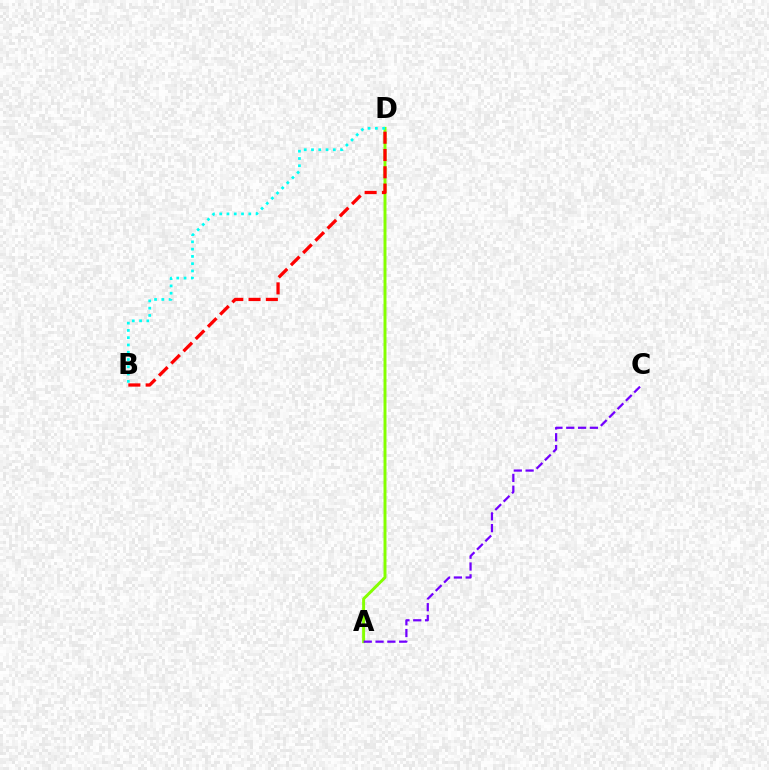{('A', 'D'): [{'color': '#84ff00', 'line_style': 'solid', 'thickness': 2.13}], ('B', 'D'): [{'color': '#00fff6', 'line_style': 'dotted', 'thickness': 1.98}, {'color': '#ff0000', 'line_style': 'dashed', 'thickness': 2.35}], ('A', 'C'): [{'color': '#7200ff', 'line_style': 'dashed', 'thickness': 1.61}]}